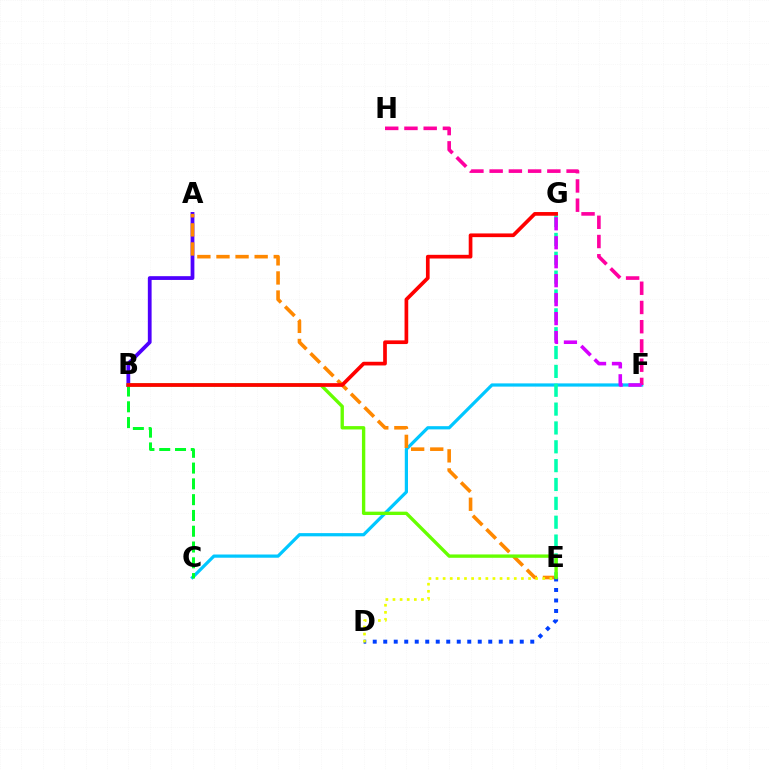{('A', 'B'): [{'color': '#4f00ff', 'line_style': 'solid', 'thickness': 2.71}], ('C', 'F'): [{'color': '#00c7ff', 'line_style': 'solid', 'thickness': 2.32}], ('A', 'E'): [{'color': '#ff8800', 'line_style': 'dashed', 'thickness': 2.59}], ('E', 'G'): [{'color': '#00ffaf', 'line_style': 'dashed', 'thickness': 2.56}], ('B', 'C'): [{'color': '#00ff27', 'line_style': 'dashed', 'thickness': 2.14}], ('D', 'E'): [{'color': '#003fff', 'line_style': 'dotted', 'thickness': 2.85}, {'color': '#eeff00', 'line_style': 'dotted', 'thickness': 1.93}], ('B', 'E'): [{'color': '#66ff00', 'line_style': 'solid', 'thickness': 2.42}], ('B', 'G'): [{'color': '#ff0000', 'line_style': 'solid', 'thickness': 2.66}], ('F', 'H'): [{'color': '#ff00a0', 'line_style': 'dashed', 'thickness': 2.61}], ('F', 'G'): [{'color': '#d600ff', 'line_style': 'dashed', 'thickness': 2.58}]}